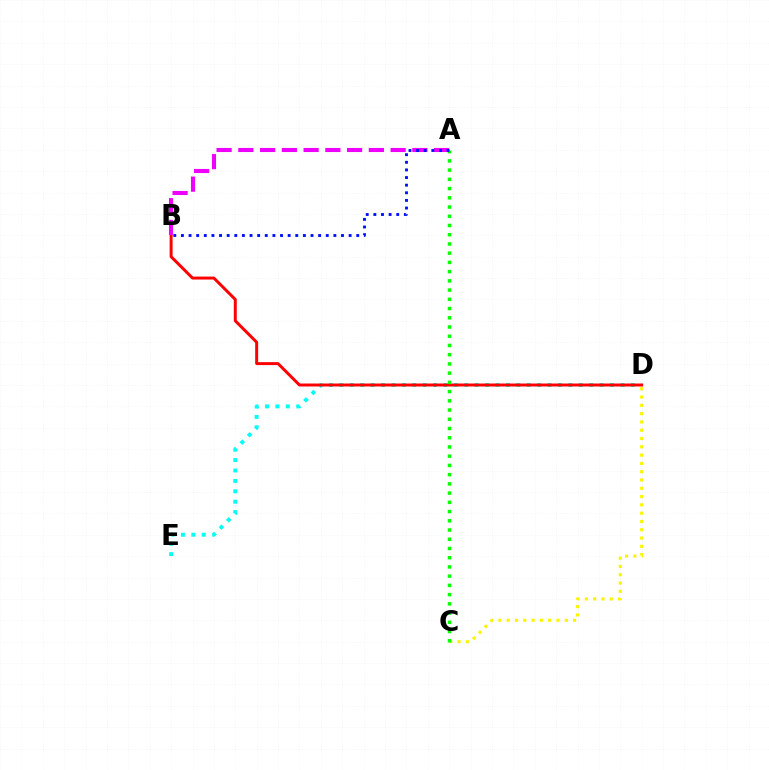{('D', 'E'): [{'color': '#00fff6', 'line_style': 'dotted', 'thickness': 2.83}], ('C', 'D'): [{'color': '#fcf500', 'line_style': 'dotted', 'thickness': 2.25}], ('B', 'D'): [{'color': '#ff0000', 'line_style': 'solid', 'thickness': 2.13}], ('A', 'B'): [{'color': '#ee00ff', 'line_style': 'dashed', 'thickness': 2.96}, {'color': '#0010ff', 'line_style': 'dotted', 'thickness': 2.07}], ('A', 'C'): [{'color': '#08ff00', 'line_style': 'dotted', 'thickness': 2.51}]}